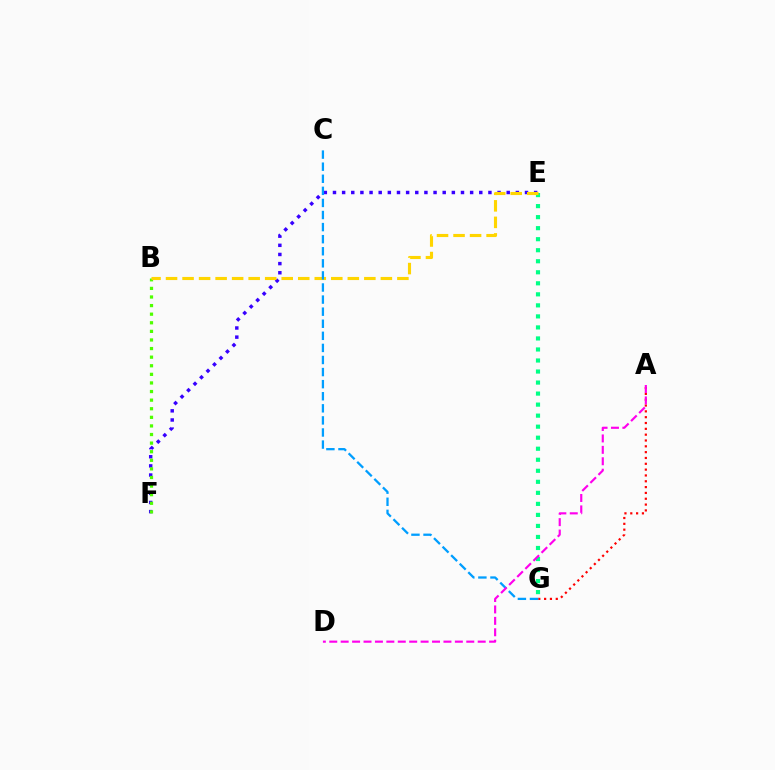{('E', 'F'): [{'color': '#3700ff', 'line_style': 'dotted', 'thickness': 2.48}], ('E', 'G'): [{'color': '#00ff86', 'line_style': 'dotted', 'thickness': 3.0}], ('A', 'G'): [{'color': '#ff0000', 'line_style': 'dotted', 'thickness': 1.58}], ('B', 'F'): [{'color': '#4fff00', 'line_style': 'dotted', 'thickness': 2.34}], ('B', 'E'): [{'color': '#ffd500', 'line_style': 'dashed', 'thickness': 2.24}], ('C', 'G'): [{'color': '#009eff', 'line_style': 'dashed', 'thickness': 1.64}], ('A', 'D'): [{'color': '#ff00ed', 'line_style': 'dashed', 'thickness': 1.55}]}